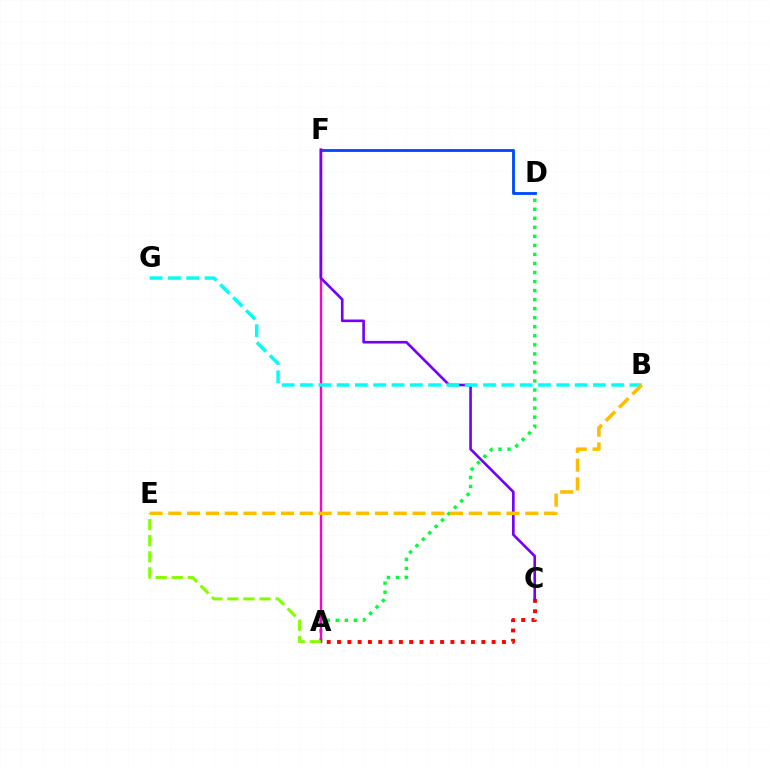{('A', 'D'): [{'color': '#00ff39', 'line_style': 'dotted', 'thickness': 2.46}], ('A', 'C'): [{'color': '#ff0000', 'line_style': 'dotted', 'thickness': 2.8}], ('D', 'F'): [{'color': '#004bff', 'line_style': 'solid', 'thickness': 2.05}], ('A', 'F'): [{'color': '#ff00cf', 'line_style': 'solid', 'thickness': 1.71}], ('C', 'F'): [{'color': '#7200ff', 'line_style': 'solid', 'thickness': 1.89}], ('B', 'G'): [{'color': '#00fff6', 'line_style': 'dashed', 'thickness': 2.49}], ('A', 'E'): [{'color': '#84ff00', 'line_style': 'dashed', 'thickness': 2.19}], ('B', 'E'): [{'color': '#ffbd00', 'line_style': 'dashed', 'thickness': 2.55}]}